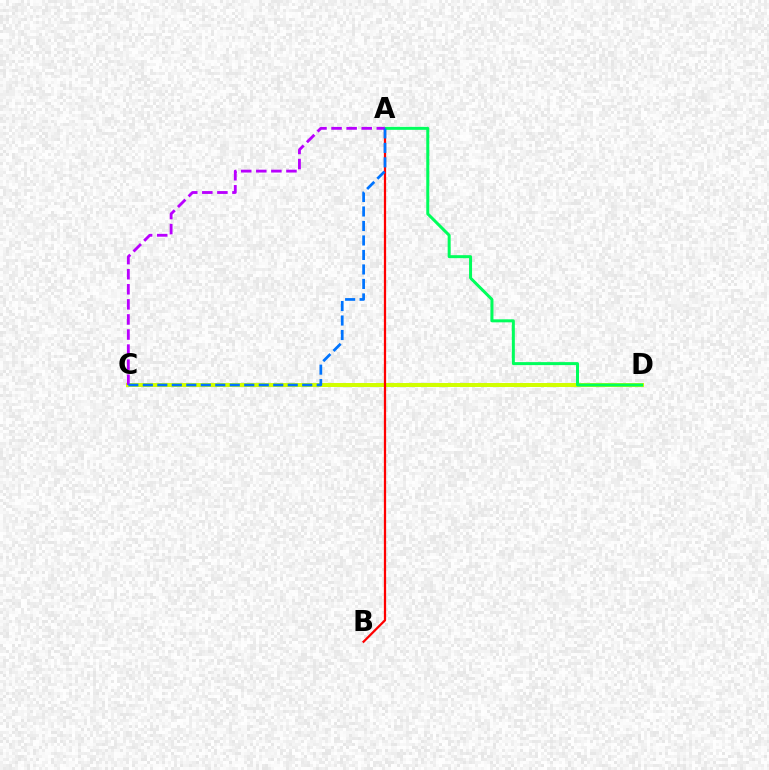{('C', 'D'): [{'color': '#d1ff00', 'line_style': 'solid', 'thickness': 2.86}], ('A', 'B'): [{'color': '#ff0000', 'line_style': 'solid', 'thickness': 1.62}], ('A', 'D'): [{'color': '#00ff5c', 'line_style': 'solid', 'thickness': 2.16}], ('A', 'C'): [{'color': '#b900ff', 'line_style': 'dashed', 'thickness': 2.05}, {'color': '#0074ff', 'line_style': 'dashed', 'thickness': 1.97}]}